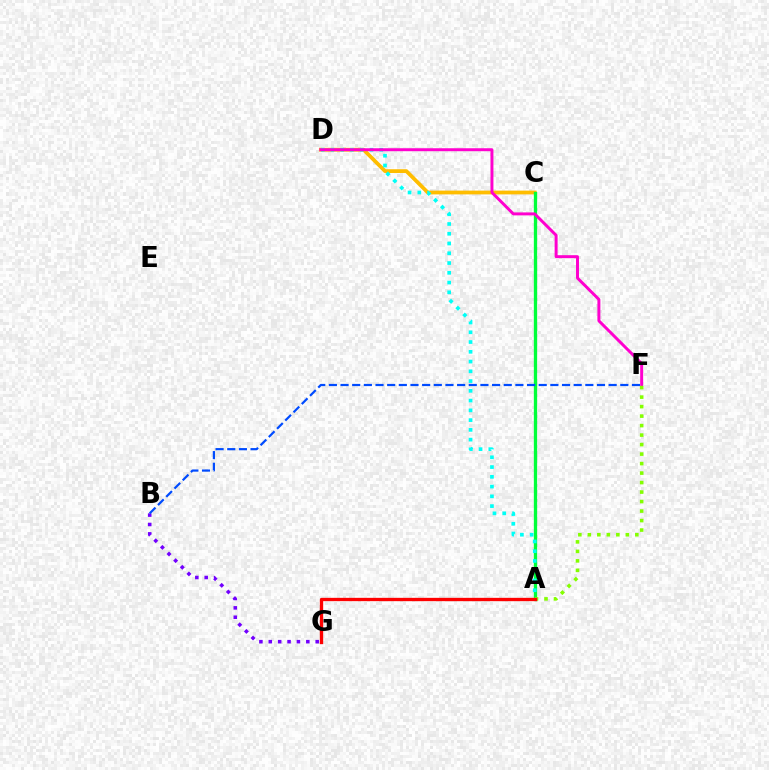{('C', 'D'): [{'color': '#ffbd00', 'line_style': 'solid', 'thickness': 2.72}], ('B', 'G'): [{'color': '#7200ff', 'line_style': 'dotted', 'thickness': 2.55}], ('A', 'C'): [{'color': '#00ff39', 'line_style': 'solid', 'thickness': 2.38}], ('A', 'D'): [{'color': '#00fff6', 'line_style': 'dotted', 'thickness': 2.65}], ('D', 'F'): [{'color': '#ff00cf', 'line_style': 'solid', 'thickness': 2.13}], ('A', 'F'): [{'color': '#84ff00', 'line_style': 'dotted', 'thickness': 2.58}], ('A', 'G'): [{'color': '#ff0000', 'line_style': 'solid', 'thickness': 2.39}], ('B', 'F'): [{'color': '#004bff', 'line_style': 'dashed', 'thickness': 1.58}]}